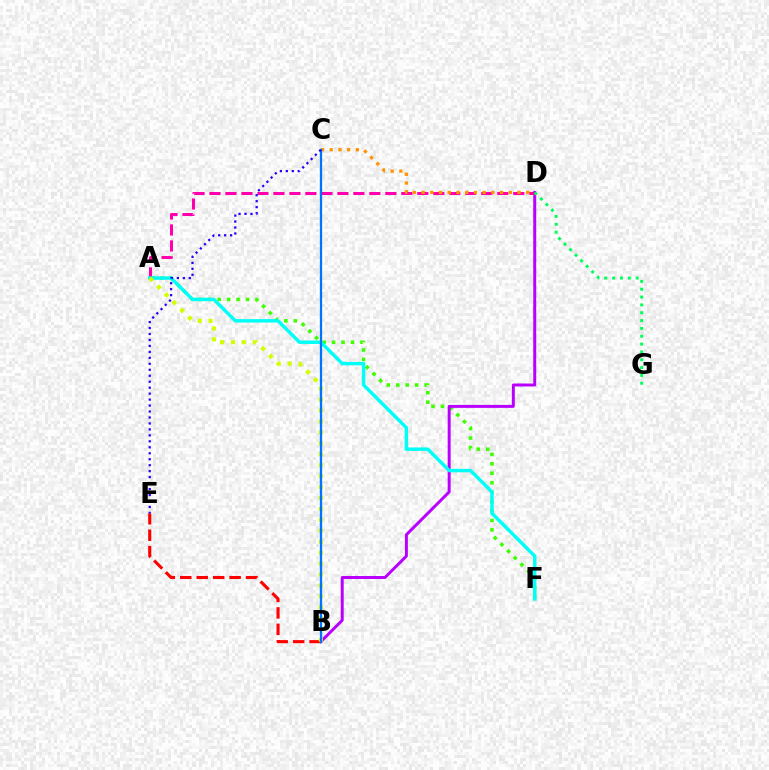{('A', 'F'): [{'color': '#3dff00', 'line_style': 'dotted', 'thickness': 2.56}, {'color': '#00fff6', 'line_style': 'solid', 'thickness': 2.48}], ('B', 'D'): [{'color': '#b900ff', 'line_style': 'solid', 'thickness': 2.14}], ('A', 'D'): [{'color': '#ff00ac', 'line_style': 'dashed', 'thickness': 2.17}], ('C', 'D'): [{'color': '#ff9400', 'line_style': 'dotted', 'thickness': 2.37}], ('B', 'E'): [{'color': '#ff0000', 'line_style': 'dashed', 'thickness': 2.23}], ('A', 'B'): [{'color': '#d1ff00', 'line_style': 'dotted', 'thickness': 2.97}], ('B', 'C'): [{'color': '#0074ff', 'line_style': 'solid', 'thickness': 1.64}], ('D', 'G'): [{'color': '#00ff5c', 'line_style': 'dotted', 'thickness': 2.13}], ('C', 'E'): [{'color': '#2500ff', 'line_style': 'dotted', 'thickness': 1.62}]}